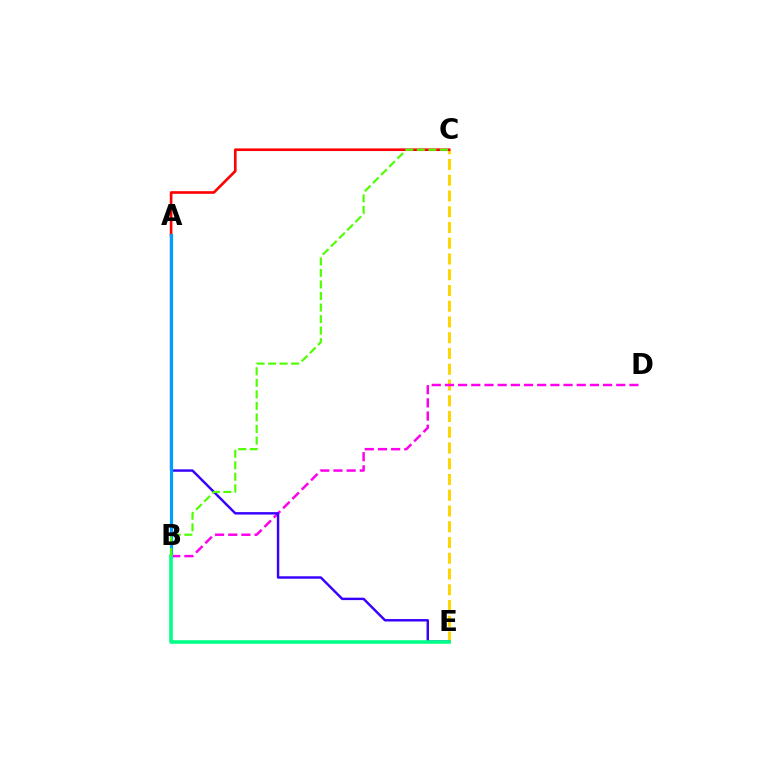{('C', 'E'): [{'color': '#ffd500', 'line_style': 'dashed', 'thickness': 2.14}], ('B', 'D'): [{'color': '#ff00ed', 'line_style': 'dashed', 'thickness': 1.79}], ('A', 'C'): [{'color': '#ff0000', 'line_style': 'solid', 'thickness': 1.9}], ('A', 'E'): [{'color': '#3700ff', 'line_style': 'solid', 'thickness': 1.75}], ('A', 'B'): [{'color': '#009eff', 'line_style': 'solid', 'thickness': 2.29}], ('B', 'E'): [{'color': '#00ff86', 'line_style': 'solid', 'thickness': 2.57}], ('B', 'C'): [{'color': '#4fff00', 'line_style': 'dashed', 'thickness': 1.57}]}